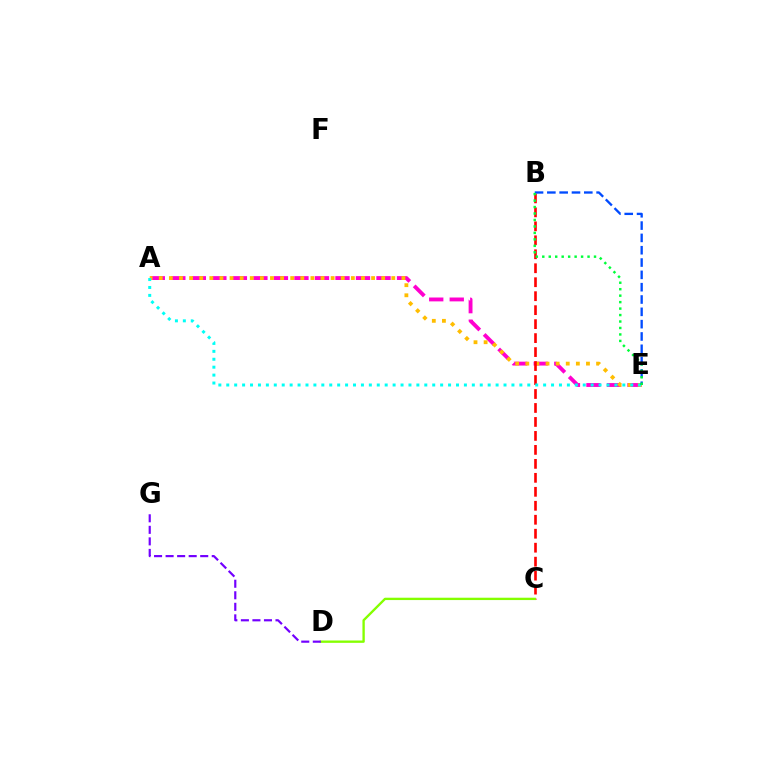{('A', 'E'): [{'color': '#ff00cf', 'line_style': 'dashed', 'thickness': 2.79}, {'color': '#ffbd00', 'line_style': 'dotted', 'thickness': 2.75}, {'color': '#00fff6', 'line_style': 'dotted', 'thickness': 2.15}], ('B', 'C'): [{'color': '#ff0000', 'line_style': 'dashed', 'thickness': 1.9}], ('C', 'D'): [{'color': '#84ff00', 'line_style': 'solid', 'thickness': 1.69}], ('D', 'G'): [{'color': '#7200ff', 'line_style': 'dashed', 'thickness': 1.57}], ('B', 'E'): [{'color': '#004bff', 'line_style': 'dashed', 'thickness': 1.67}, {'color': '#00ff39', 'line_style': 'dotted', 'thickness': 1.76}]}